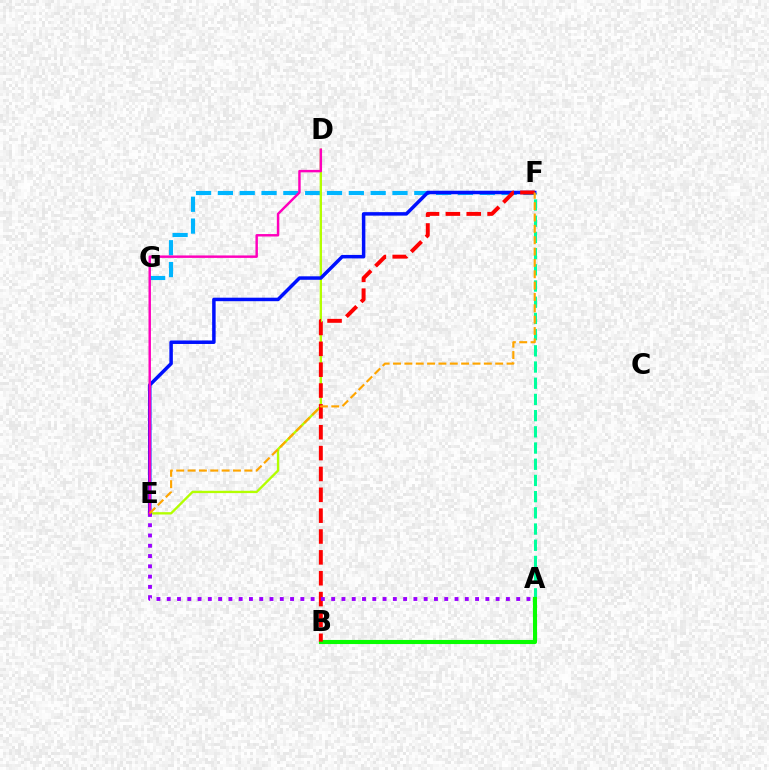{('F', 'G'): [{'color': '#00b5ff', 'line_style': 'dashed', 'thickness': 2.96}], ('A', 'F'): [{'color': '#00ff9d', 'line_style': 'dashed', 'thickness': 2.2}], ('A', 'B'): [{'color': '#08ff00', 'line_style': 'solid', 'thickness': 2.95}], ('D', 'E'): [{'color': '#b3ff00', 'line_style': 'solid', 'thickness': 1.68}, {'color': '#ff00bd', 'line_style': 'solid', 'thickness': 1.76}], ('E', 'F'): [{'color': '#0010ff', 'line_style': 'solid', 'thickness': 2.51}, {'color': '#ffa500', 'line_style': 'dashed', 'thickness': 1.54}], ('B', 'F'): [{'color': '#ff0000', 'line_style': 'dashed', 'thickness': 2.83}], ('A', 'E'): [{'color': '#9b00ff', 'line_style': 'dotted', 'thickness': 2.79}]}